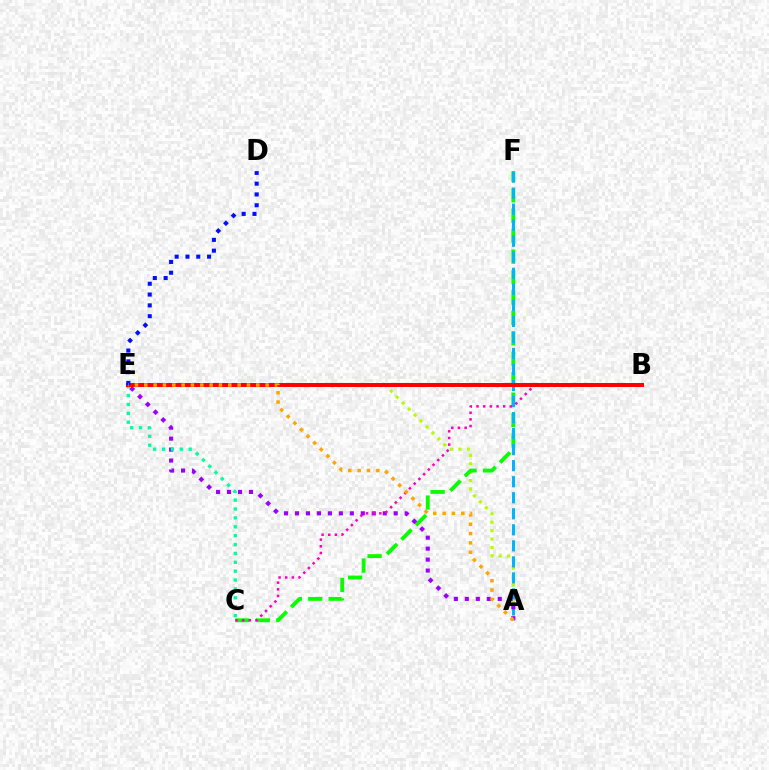{('A', 'E'): [{'color': '#b3ff00', 'line_style': 'dotted', 'thickness': 2.29}, {'color': '#9b00ff', 'line_style': 'dotted', 'thickness': 2.98}, {'color': '#ffa500', 'line_style': 'dotted', 'thickness': 2.54}], ('C', 'F'): [{'color': '#08ff00', 'line_style': 'dashed', 'thickness': 2.77}], ('A', 'F'): [{'color': '#00b5ff', 'line_style': 'dashed', 'thickness': 2.18}], ('C', 'E'): [{'color': '#00ff9d', 'line_style': 'dotted', 'thickness': 2.41}], ('B', 'C'): [{'color': '#ff00bd', 'line_style': 'dotted', 'thickness': 1.81}], ('B', 'E'): [{'color': '#ff0000', 'line_style': 'solid', 'thickness': 2.86}], ('D', 'E'): [{'color': '#0010ff', 'line_style': 'dotted', 'thickness': 2.94}]}